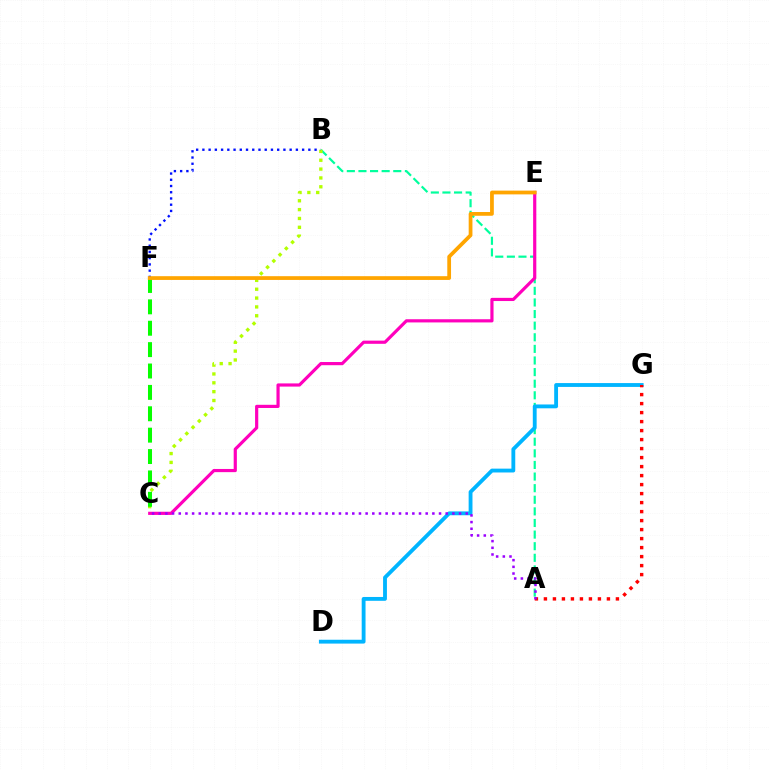{('A', 'B'): [{'color': '#00ff9d', 'line_style': 'dashed', 'thickness': 1.58}], ('B', 'C'): [{'color': '#b3ff00', 'line_style': 'dotted', 'thickness': 2.4}], ('D', 'G'): [{'color': '#00b5ff', 'line_style': 'solid', 'thickness': 2.77}], ('C', 'E'): [{'color': '#ff00bd', 'line_style': 'solid', 'thickness': 2.29}], ('B', 'F'): [{'color': '#0010ff', 'line_style': 'dotted', 'thickness': 1.69}], ('A', 'G'): [{'color': '#ff0000', 'line_style': 'dotted', 'thickness': 2.45}], ('C', 'F'): [{'color': '#08ff00', 'line_style': 'dashed', 'thickness': 2.91}], ('A', 'C'): [{'color': '#9b00ff', 'line_style': 'dotted', 'thickness': 1.81}], ('E', 'F'): [{'color': '#ffa500', 'line_style': 'solid', 'thickness': 2.7}]}